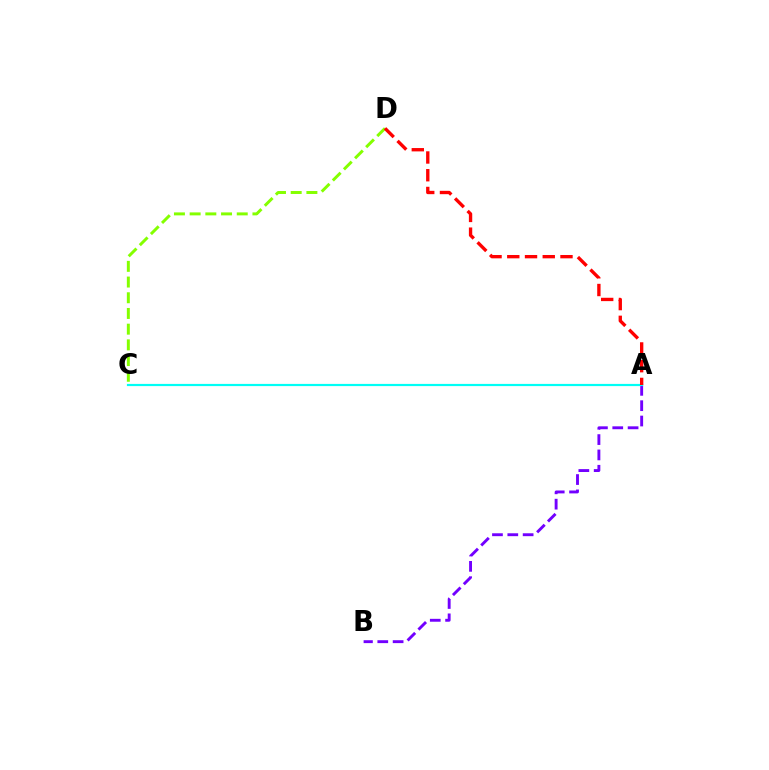{('A', 'B'): [{'color': '#7200ff', 'line_style': 'dashed', 'thickness': 2.08}], ('C', 'D'): [{'color': '#84ff00', 'line_style': 'dashed', 'thickness': 2.13}], ('A', 'C'): [{'color': '#00fff6', 'line_style': 'solid', 'thickness': 1.58}], ('A', 'D'): [{'color': '#ff0000', 'line_style': 'dashed', 'thickness': 2.41}]}